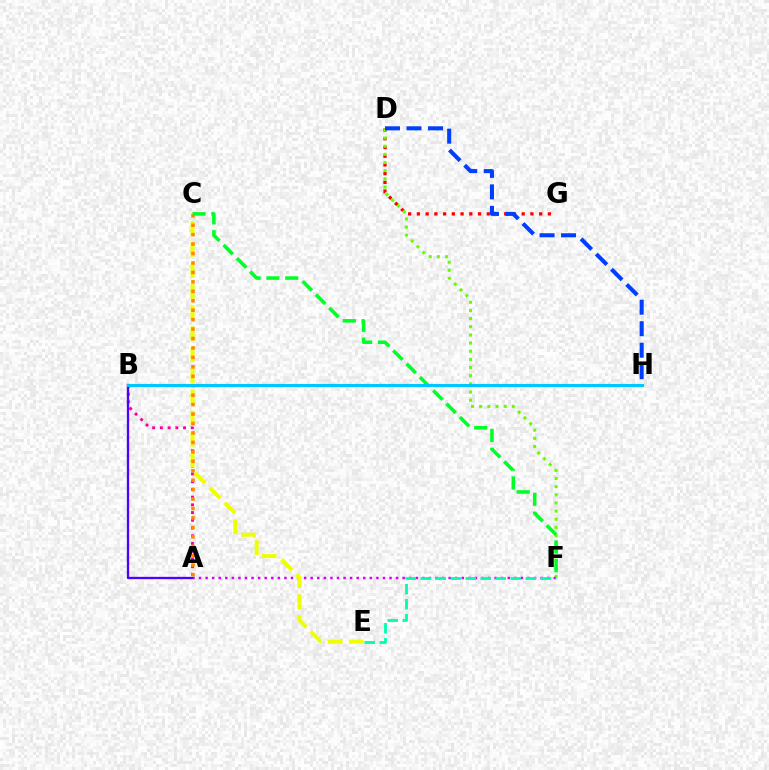{('A', 'B'): [{'color': '#ff00a0', 'line_style': 'dotted', 'thickness': 2.1}, {'color': '#4f00ff', 'line_style': 'solid', 'thickness': 1.68}], ('D', 'G'): [{'color': '#ff0000', 'line_style': 'dotted', 'thickness': 2.37}], ('D', 'F'): [{'color': '#66ff00', 'line_style': 'dotted', 'thickness': 2.22}], ('A', 'F'): [{'color': '#d600ff', 'line_style': 'dotted', 'thickness': 1.78}], ('C', 'E'): [{'color': '#eeff00', 'line_style': 'dashed', 'thickness': 2.86}], ('A', 'C'): [{'color': '#ff8800', 'line_style': 'dotted', 'thickness': 2.57}], ('D', 'H'): [{'color': '#003fff', 'line_style': 'dashed', 'thickness': 2.92}], ('E', 'F'): [{'color': '#00ffaf', 'line_style': 'dashed', 'thickness': 2.04}], ('C', 'F'): [{'color': '#00ff27', 'line_style': 'dashed', 'thickness': 2.56}], ('B', 'H'): [{'color': '#00c7ff', 'line_style': 'solid', 'thickness': 2.23}]}